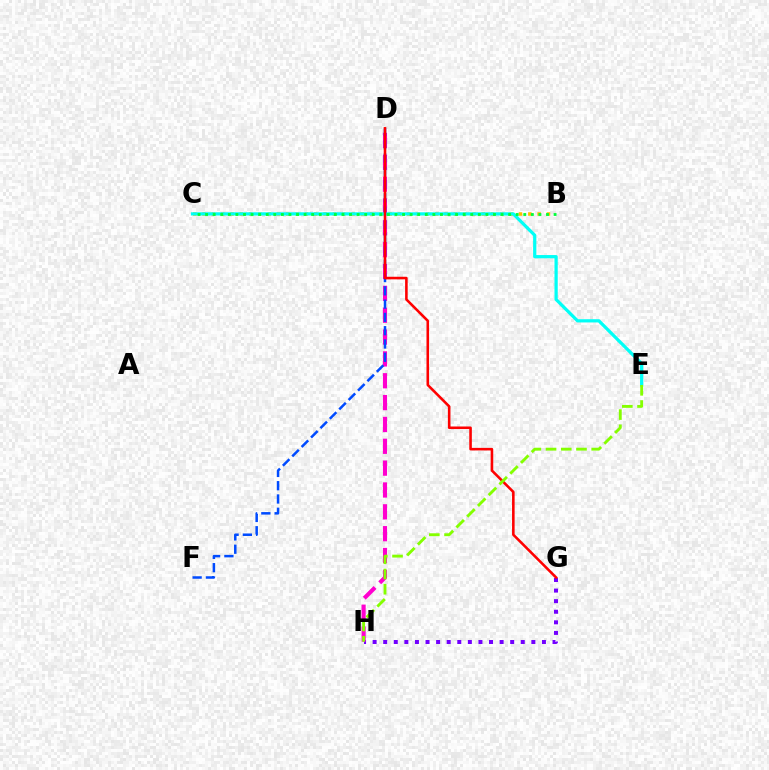{('G', 'H'): [{'color': '#7200ff', 'line_style': 'dotted', 'thickness': 2.88}], ('B', 'C'): [{'color': '#ffbd00', 'line_style': 'dotted', 'thickness': 2.53}, {'color': '#00ff39', 'line_style': 'dotted', 'thickness': 2.06}], ('D', 'H'): [{'color': '#ff00cf', 'line_style': 'dashed', 'thickness': 2.97}], ('D', 'F'): [{'color': '#004bff', 'line_style': 'dashed', 'thickness': 1.8}], ('C', 'E'): [{'color': '#00fff6', 'line_style': 'solid', 'thickness': 2.33}], ('D', 'G'): [{'color': '#ff0000', 'line_style': 'solid', 'thickness': 1.86}], ('E', 'H'): [{'color': '#84ff00', 'line_style': 'dashed', 'thickness': 2.07}]}